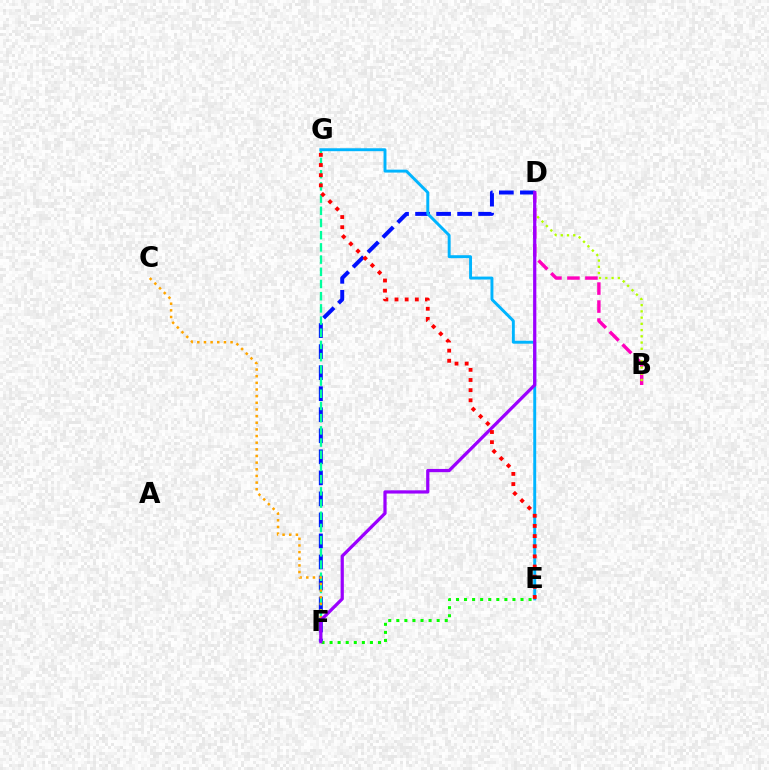{('D', 'F'): [{'color': '#0010ff', 'line_style': 'dashed', 'thickness': 2.86}, {'color': '#9b00ff', 'line_style': 'solid', 'thickness': 2.33}], ('E', 'F'): [{'color': '#08ff00', 'line_style': 'dotted', 'thickness': 2.19}], ('B', 'D'): [{'color': '#ff00bd', 'line_style': 'dashed', 'thickness': 2.44}, {'color': '#b3ff00', 'line_style': 'dotted', 'thickness': 1.69}], ('F', 'G'): [{'color': '#00ff9d', 'line_style': 'dashed', 'thickness': 1.66}], ('C', 'F'): [{'color': '#ffa500', 'line_style': 'dotted', 'thickness': 1.81}], ('E', 'G'): [{'color': '#00b5ff', 'line_style': 'solid', 'thickness': 2.11}, {'color': '#ff0000', 'line_style': 'dotted', 'thickness': 2.76}]}